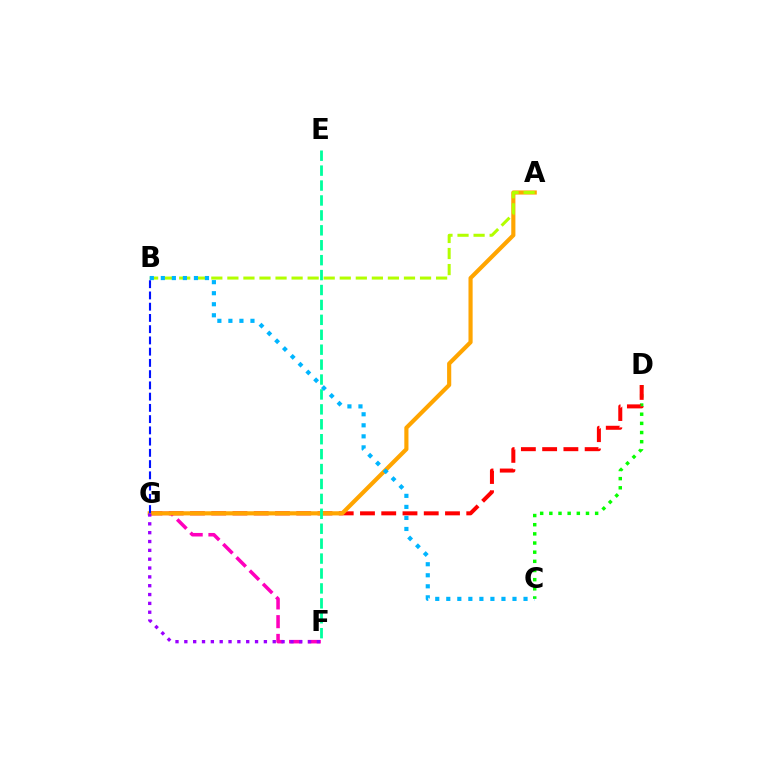{('C', 'D'): [{'color': '#08ff00', 'line_style': 'dotted', 'thickness': 2.49}], ('D', 'G'): [{'color': '#ff0000', 'line_style': 'dashed', 'thickness': 2.89}], ('F', 'G'): [{'color': '#ff00bd', 'line_style': 'dashed', 'thickness': 2.55}, {'color': '#9b00ff', 'line_style': 'dotted', 'thickness': 2.4}], ('A', 'G'): [{'color': '#ffa500', 'line_style': 'solid', 'thickness': 2.98}], ('A', 'B'): [{'color': '#b3ff00', 'line_style': 'dashed', 'thickness': 2.18}], ('B', 'G'): [{'color': '#0010ff', 'line_style': 'dashed', 'thickness': 1.53}], ('E', 'F'): [{'color': '#00ff9d', 'line_style': 'dashed', 'thickness': 2.03}], ('B', 'C'): [{'color': '#00b5ff', 'line_style': 'dotted', 'thickness': 3.0}]}